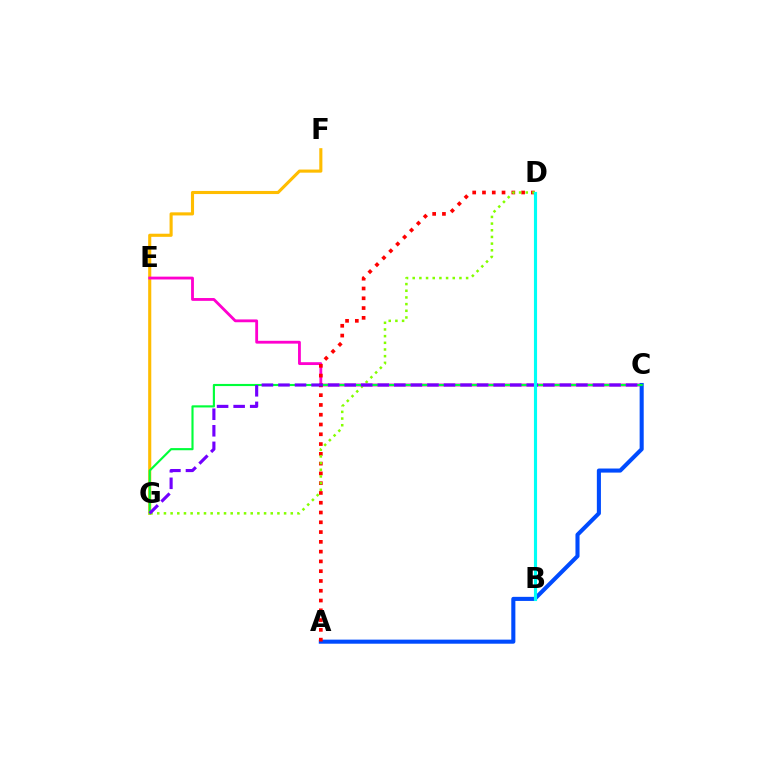{('F', 'G'): [{'color': '#ffbd00', 'line_style': 'solid', 'thickness': 2.24}], ('C', 'E'): [{'color': '#ff00cf', 'line_style': 'solid', 'thickness': 2.03}], ('A', 'C'): [{'color': '#004bff', 'line_style': 'solid', 'thickness': 2.94}], ('C', 'G'): [{'color': '#00ff39', 'line_style': 'solid', 'thickness': 1.54}, {'color': '#7200ff', 'line_style': 'dashed', 'thickness': 2.25}], ('A', 'D'): [{'color': '#ff0000', 'line_style': 'dotted', 'thickness': 2.66}], ('D', 'G'): [{'color': '#84ff00', 'line_style': 'dotted', 'thickness': 1.81}], ('B', 'D'): [{'color': '#00fff6', 'line_style': 'solid', 'thickness': 2.25}]}